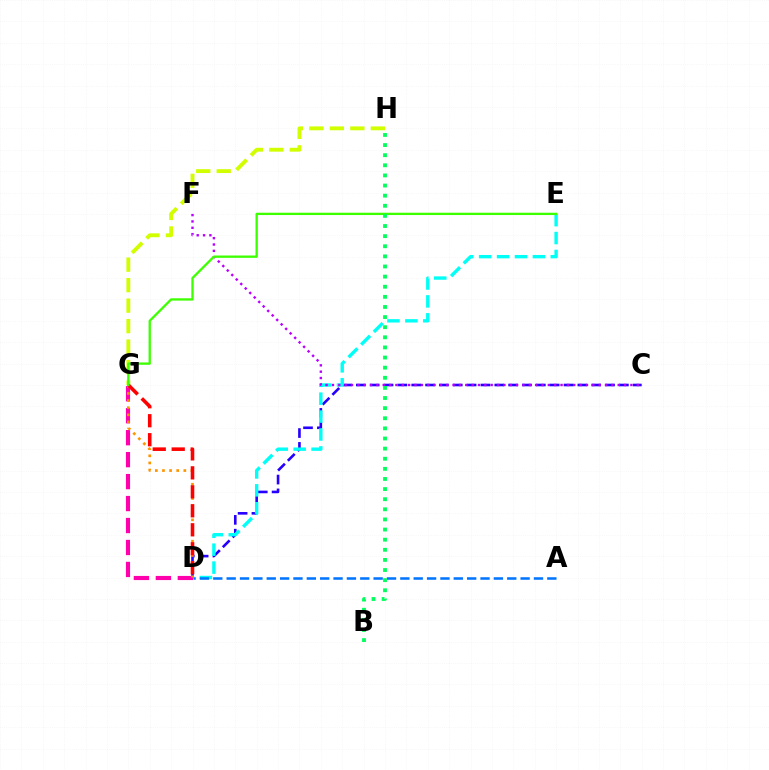{('C', 'D'): [{'color': '#2500ff', 'line_style': 'dashed', 'thickness': 1.88}], ('D', 'E'): [{'color': '#00fff6', 'line_style': 'dashed', 'thickness': 2.43}], ('D', 'G'): [{'color': '#ff00ac', 'line_style': 'dashed', 'thickness': 2.98}, {'color': '#ff9400', 'line_style': 'dotted', 'thickness': 1.93}, {'color': '#ff0000', 'line_style': 'dashed', 'thickness': 2.58}], ('G', 'H'): [{'color': '#d1ff00', 'line_style': 'dashed', 'thickness': 2.78}], ('A', 'D'): [{'color': '#0074ff', 'line_style': 'dashed', 'thickness': 1.82}], ('C', 'F'): [{'color': '#b900ff', 'line_style': 'dotted', 'thickness': 1.73}], ('E', 'G'): [{'color': '#3dff00', 'line_style': 'solid', 'thickness': 1.67}], ('B', 'H'): [{'color': '#00ff5c', 'line_style': 'dotted', 'thickness': 2.75}]}